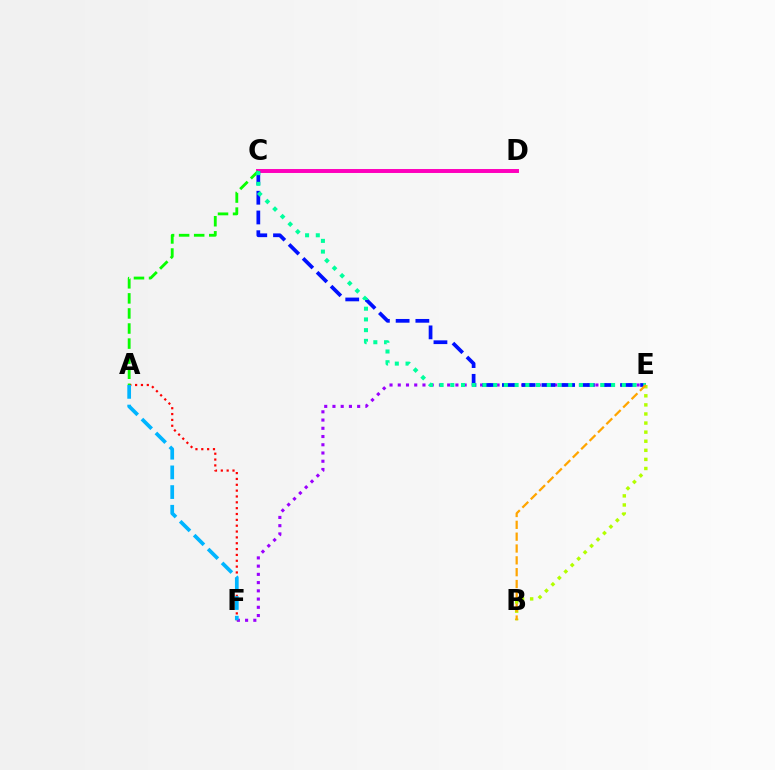{('E', 'F'): [{'color': '#9b00ff', 'line_style': 'dotted', 'thickness': 2.24}], ('C', 'D'): [{'color': '#ff00bd', 'line_style': 'solid', 'thickness': 2.85}], ('C', 'E'): [{'color': '#0010ff', 'line_style': 'dashed', 'thickness': 2.68}, {'color': '#00ff9d', 'line_style': 'dotted', 'thickness': 2.91}], ('A', 'F'): [{'color': '#ff0000', 'line_style': 'dotted', 'thickness': 1.59}, {'color': '#00b5ff', 'line_style': 'dashed', 'thickness': 2.67}], ('A', 'C'): [{'color': '#08ff00', 'line_style': 'dashed', 'thickness': 2.05}], ('B', 'E'): [{'color': '#b3ff00', 'line_style': 'dotted', 'thickness': 2.47}, {'color': '#ffa500', 'line_style': 'dashed', 'thickness': 1.61}]}